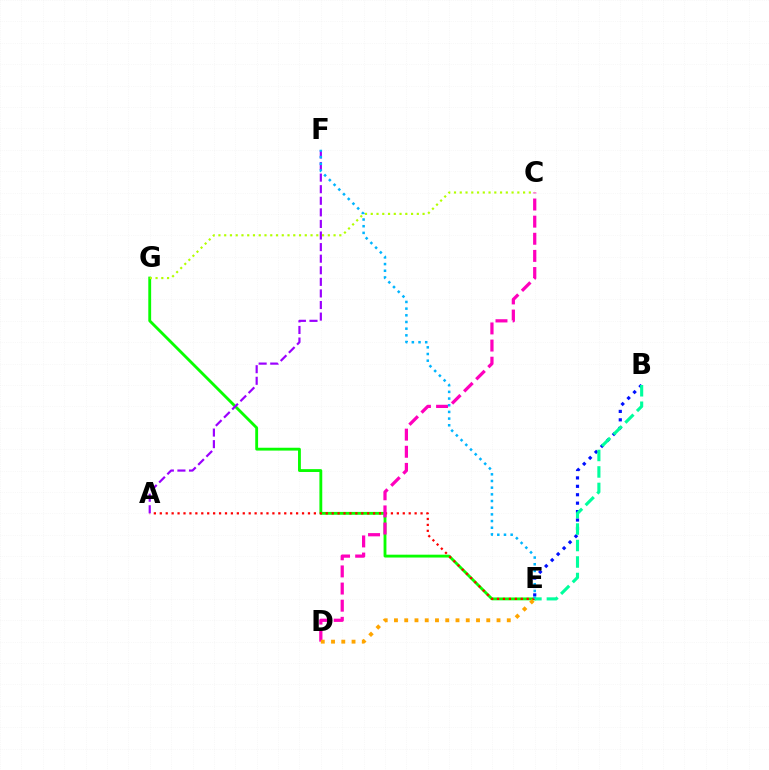{('E', 'G'): [{'color': '#08ff00', 'line_style': 'solid', 'thickness': 2.05}], ('A', 'E'): [{'color': '#ff0000', 'line_style': 'dotted', 'thickness': 1.61}], ('A', 'F'): [{'color': '#9b00ff', 'line_style': 'dashed', 'thickness': 1.57}], ('B', 'E'): [{'color': '#0010ff', 'line_style': 'dotted', 'thickness': 2.29}, {'color': '#00ff9d', 'line_style': 'dashed', 'thickness': 2.24}], ('C', 'D'): [{'color': '#ff00bd', 'line_style': 'dashed', 'thickness': 2.33}], ('D', 'E'): [{'color': '#ffa500', 'line_style': 'dotted', 'thickness': 2.79}], ('E', 'F'): [{'color': '#00b5ff', 'line_style': 'dotted', 'thickness': 1.81}], ('C', 'G'): [{'color': '#b3ff00', 'line_style': 'dotted', 'thickness': 1.56}]}